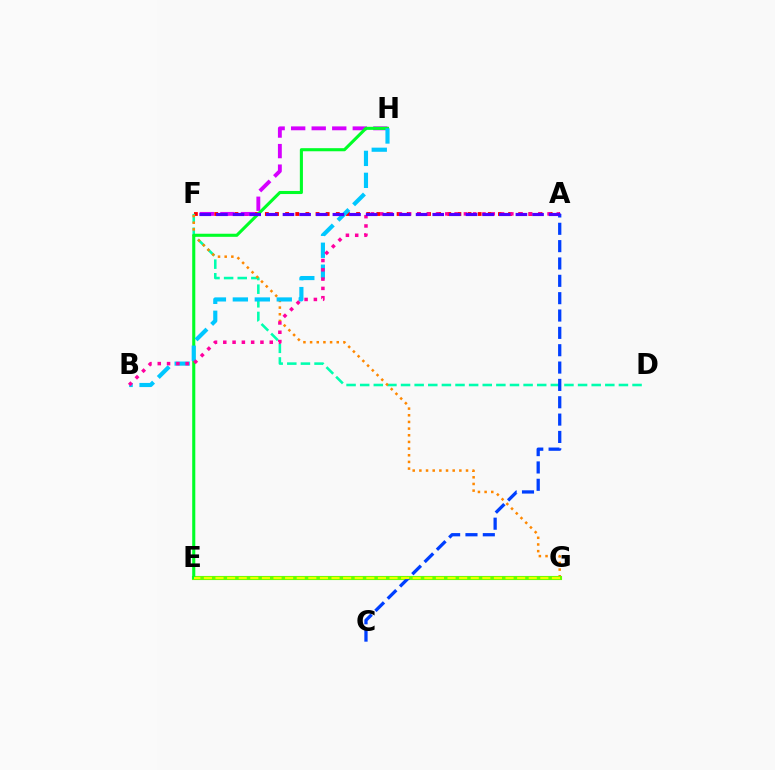{('A', 'F'): [{'color': '#ff0000', 'line_style': 'dotted', 'thickness': 2.75}, {'color': '#4f00ff', 'line_style': 'dashed', 'thickness': 2.26}], ('D', 'F'): [{'color': '#00ffaf', 'line_style': 'dashed', 'thickness': 1.85}], ('F', 'G'): [{'color': '#ff8800', 'line_style': 'dotted', 'thickness': 1.81}], ('F', 'H'): [{'color': '#d600ff', 'line_style': 'dashed', 'thickness': 2.79}], ('E', 'G'): [{'color': '#66ff00', 'line_style': 'solid', 'thickness': 2.96}, {'color': '#eeff00', 'line_style': 'dashed', 'thickness': 1.58}], ('E', 'H'): [{'color': '#00ff27', 'line_style': 'solid', 'thickness': 2.22}], ('B', 'H'): [{'color': '#00c7ff', 'line_style': 'dashed', 'thickness': 2.98}], ('A', 'B'): [{'color': '#ff00a0', 'line_style': 'dotted', 'thickness': 2.52}], ('A', 'C'): [{'color': '#003fff', 'line_style': 'dashed', 'thickness': 2.36}]}